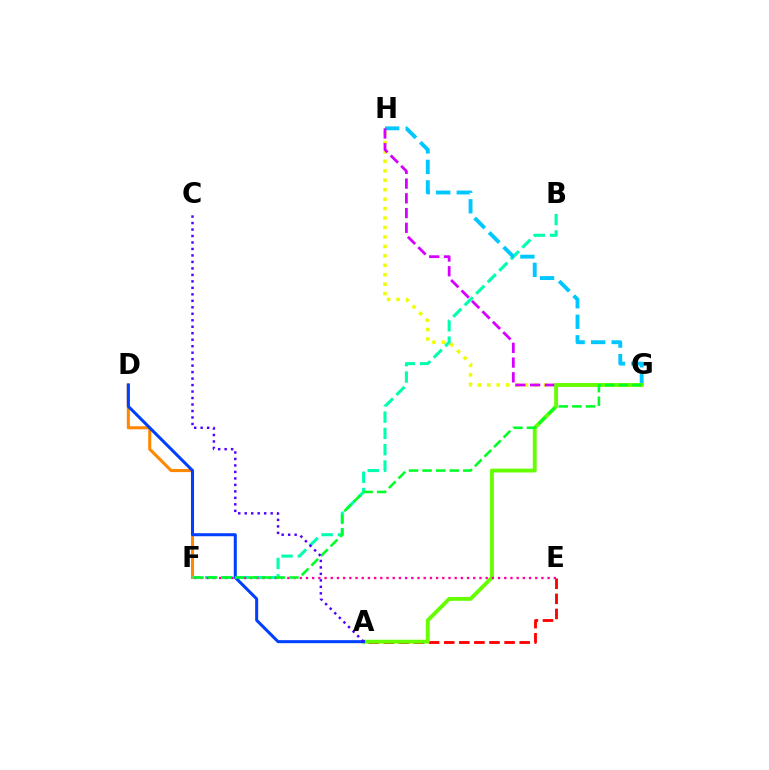{('D', 'F'): [{'color': '#ff8800', 'line_style': 'solid', 'thickness': 2.22}], ('B', 'F'): [{'color': '#00ffaf', 'line_style': 'dashed', 'thickness': 2.21}], ('G', 'H'): [{'color': '#eeff00', 'line_style': 'dotted', 'thickness': 2.57}, {'color': '#00c7ff', 'line_style': 'dashed', 'thickness': 2.79}, {'color': '#d600ff', 'line_style': 'dashed', 'thickness': 2.0}], ('A', 'E'): [{'color': '#ff0000', 'line_style': 'dashed', 'thickness': 2.05}], ('A', 'G'): [{'color': '#66ff00', 'line_style': 'solid', 'thickness': 2.79}], ('E', 'F'): [{'color': '#ff00a0', 'line_style': 'dotted', 'thickness': 1.68}], ('A', 'D'): [{'color': '#003fff', 'line_style': 'solid', 'thickness': 2.18}], ('F', 'G'): [{'color': '#00ff27', 'line_style': 'dashed', 'thickness': 1.84}], ('A', 'C'): [{'color': '#4f00ff', 'line_style': 'dotted', 'thickness': 1.76}]}